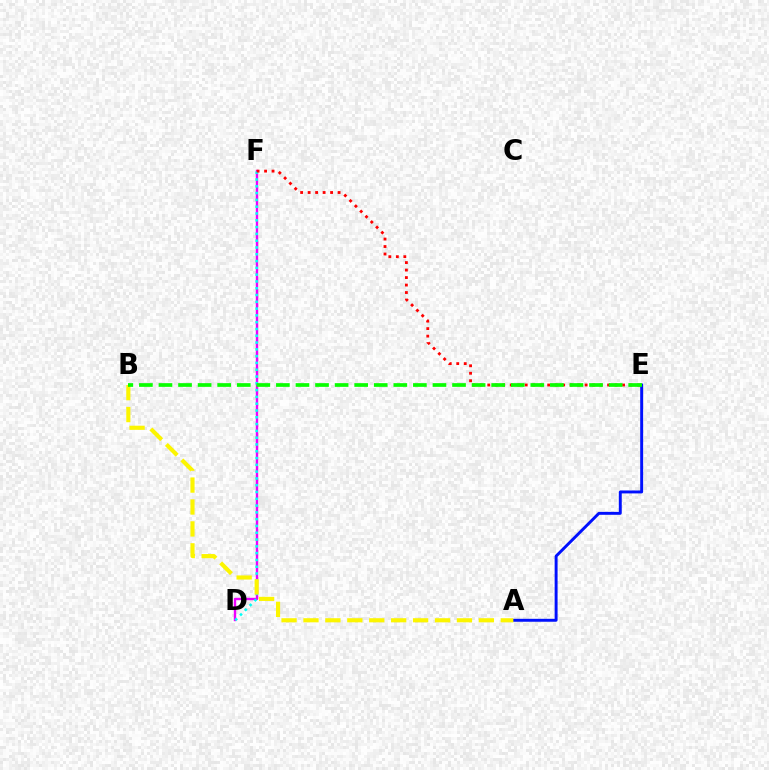{('D', 'F'): [{'color': '#ee00ff', 'line_style': 'solid', 'thickness': 1.72}, {'color': '#00fff6', 'line_style': 'dotted', 'thickness': 1.85}], ('A', 'E'): [{'color': '#0010ff', 'line_style': 'solid', 'thickness': 2.11}], ('E', 'F'): [{'color': '#ff0000', 'line_style': 'dotted', 'thickness': 2.03}], ('A', 'B'): [{'color': '#fcf500', 'line_style': 'dashed', 'thickness': 2.98}], ('B', 'E'): [{'color': '#08ff00', 'line_style': 'dashed', 'thickness': 2.66}]}